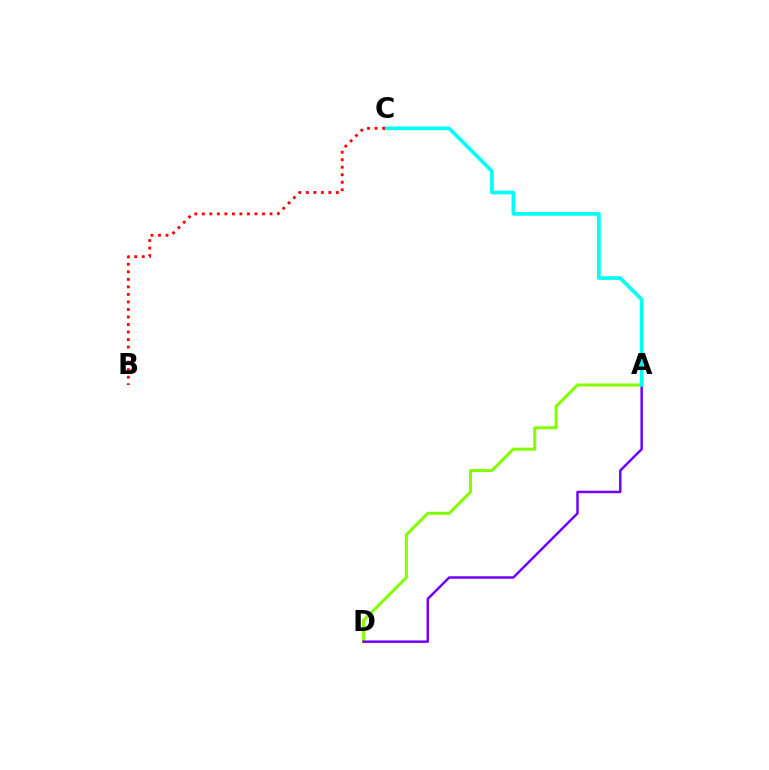{('A', 'D'): [{'color': '#84ff00', 'line_style': 'solid', 'thickness': 2.21}, {'color': '#7200ff', 'line_style': 'solid', 'thickness': 1.79}], ('A', 'C'): [{'color': '#00fff6', 'line_style': 'solid', 'thickness': 2.65}], ('B', 'C'): [{'color': '#ff0000', 'line_style': 'dotted', 'thickness': 2.04}]}